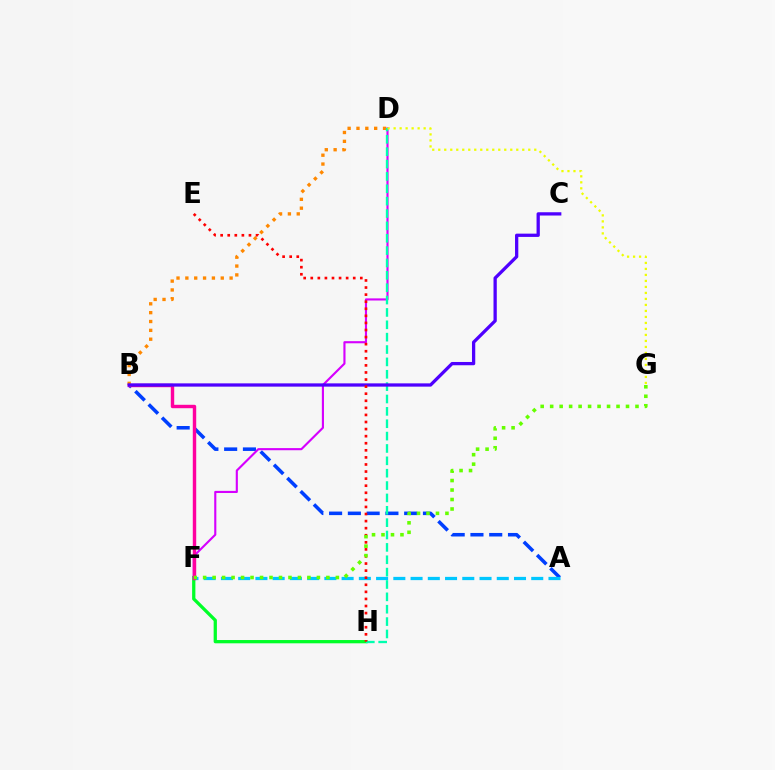{('F', 'H'): [{'color': '#00ff27', 'line_style': 'solid', 'thickness': 2.35}], ('A', 'B'): [{'color': '#003fff', 'line_style': 'dashed', 'thickness': 2.55}], ('B', 'D'): [{'color': '#ff8800', 'line_style': 'dotted', 'thickness': 2.4}], ('A', 'F'): [{'color': '#00c7ff', 'line_style': 'dashed', 'thickness': 2.34}], ('D', 'F'): [{'color': '#d600ff', 'line_style': 'solid', 'thickness': 1.53}], ('D', 'H'): [{'color': '#00ffaf', 'line_style': 'dashed', 'thickness': 1.68}], ('B', 'F'): [{'color': '#ff00a0', 'line_style': 'solid', 'thickness': 2.46}], ('B', 'C'): [{'color': '#4f00ff', 'line_style': 'solid', 'thickness': 2.36}], ('D', 'G'): [{'color': '#eeff00', 'line_style': 'dotted', 'thickness': 1.63}], ('E', 'H'): [{'color': '#ff0000', 'line_style': 'dotted', 'thickness': 1.92}], ('F', 'G'): [{'color': '#66ff00', 'line_style': 'dotted', 'thickness': 2.58}]}